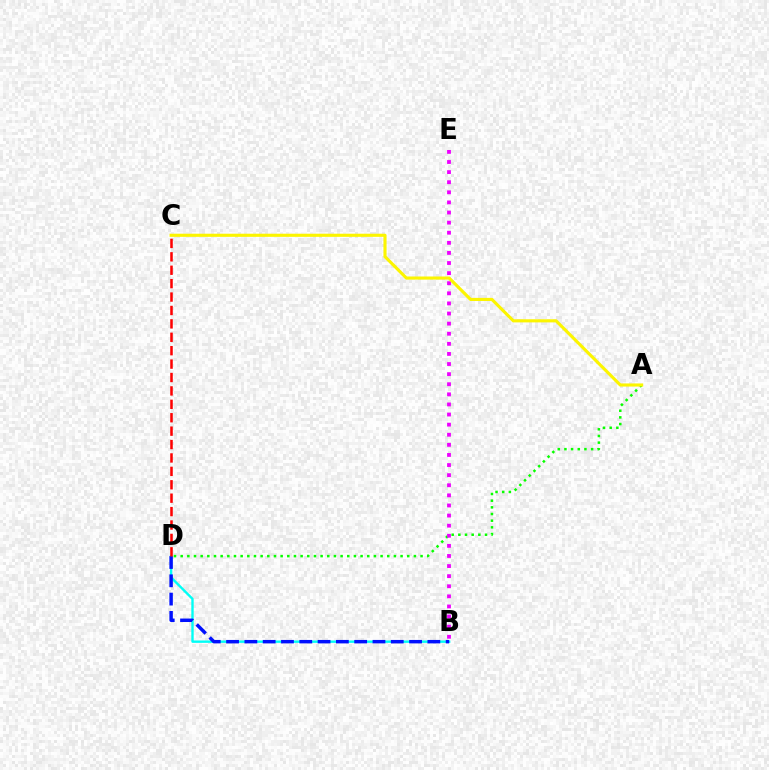{('B', 'D'): [{'color': '#00fff6', 'line_style': 'solid', 'thickness': 1.71}, {'color': '#0010ff', 'line_style': 'dashed', 'thickness': 2.49}], ('A', 'D'): [{'color': '#08ff00', 'line_style': 'dotted', 'thickness': 1.81}], ('B', 'E'): [{'color': '#ee00ff', 'line_style': 'dotted', 'thickness': 2.74}], ('C', 'D'): [{'color': '#ff0000', 'line_style': 'dashed', 'thickness': 1.82}], ('A', 'C'): [{'color': '#fcf500', 'line_style': 'solid', 'thickness': 2.25}]}